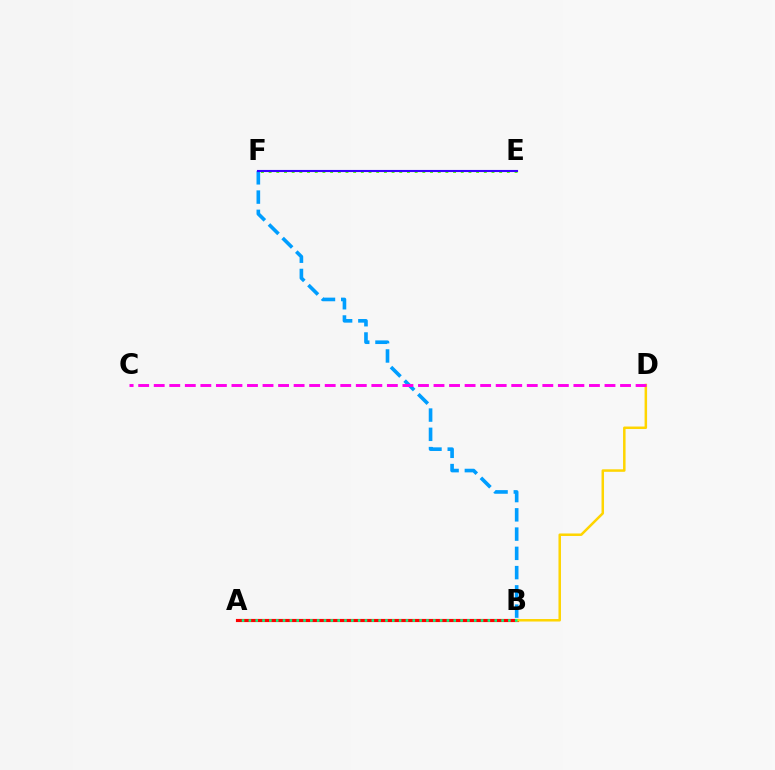{('A', 'B'): [{'color': '#ff0000', 'line_style': 'solid', 'thickness': 2.26}, {'color': '#00ff86', 'line_style': 'dotted', 'thickness': 1.86}], ('E', 'F'): [{'color': '#4fff00', 'line_style': 'dotted', 'thickness': 2.09}, {'color': '#3700ff', 'line_style': 'solid', 'thickness': 1.52}], ('B', 'D'): [{'color': '#ffd500', 'line_style': 'solid', 'thickness': 1.8}], ('B', 'F'): [{'color': '#009eff', 'line_style': 'dashed', 'thickness': 2.62}], ('C', 'D'): [{'color': '#ff00ed', 'line_style': 'dashed', 'thickness': 2.11}]}